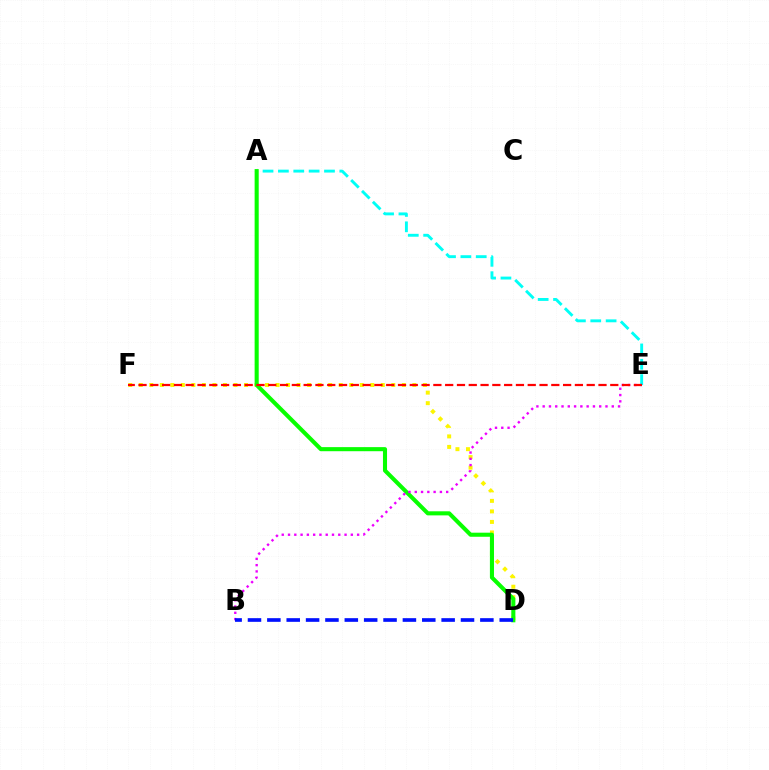{('D', 'F'): [{'color': '#fcf500', 'line_style': 'dotted', 'thickness': 2.86}], ('A', 'E'): [{'color': '#00fff6', 'line_style': 'dashed', 'thickness': 2.09}], ('A', 'D'): [{'color': '#08ff00', 'line_style': 'solid', 'thickness': 2.94}], ('B', 'E'): [{'color': '#ee00ff', 'line_style': 'dotted', 'thickness': 1.71}], ('E', 'F'): [{'color': '#ff0000', 'line_style': 'dashed', 'thickness': 1.6}], ('B', 'D'): [{'color': '#0010ff', 'line_style': 'dashed', 'thickness': 2.63}]}